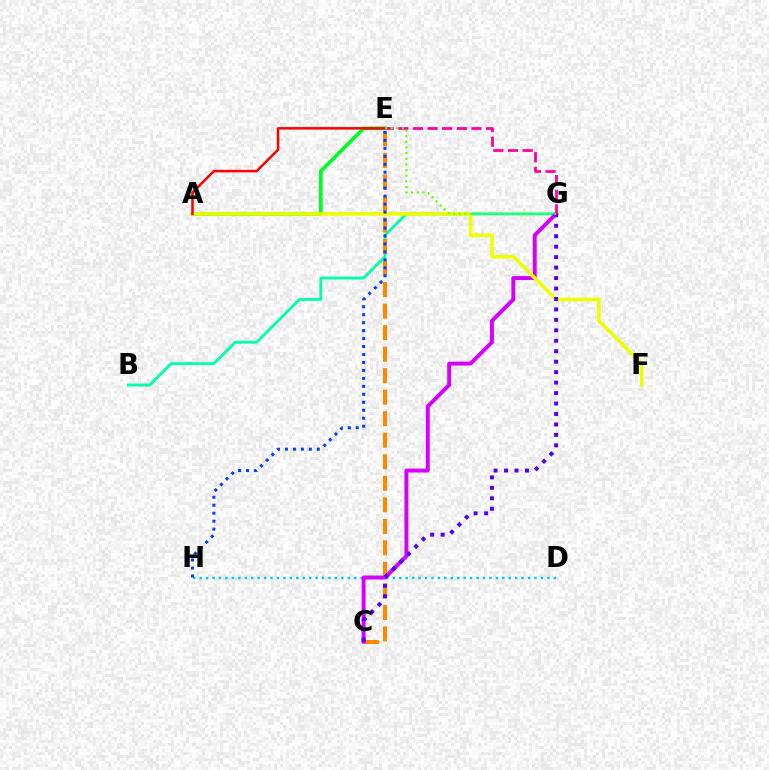{('B', 'G'): [{'color': '#00ffaf', 'line_style': 'solid', 'thickness': 2.06}], ('D', 'H'): [{'color': '#00c7ff', 'line_style': 'dotted', 'thickness': 1.75}], ('A', 'E'): [{'color': '#00ff27', 'line_style': 'solid', 'thickness': 2.66}, {'color': '#ff0000', 'line_style': 'solid', 'thickness': 1.82}], ('C', 'E'): [{'color': '#ff8800', 'line_style': 'dashed', 'thickness': 2.92}], ('C', 'G'): [{'color': '#d600ff', 'line_style': 'solid', 'thickness': 2.84}, {'color': '#4f00ff', 'line_style': 'dotted', 'thickness': 2.84}], ('A', 'F'): [{'color': '#eeff00', 'line_style': 'solid', 'thickness': 2.59}], ('E', 'G'): [{'color': '#ff00a0', 'line_style': 'dashed', 'thickness': 1.99}, {'color': '#66ff00', 'line_style': 'dotted', 'thickness': 1.53}], ('E', 'H'): [{'color': '#003fff', 'line_style': 'dotted', 'thickness': 2.16}]}